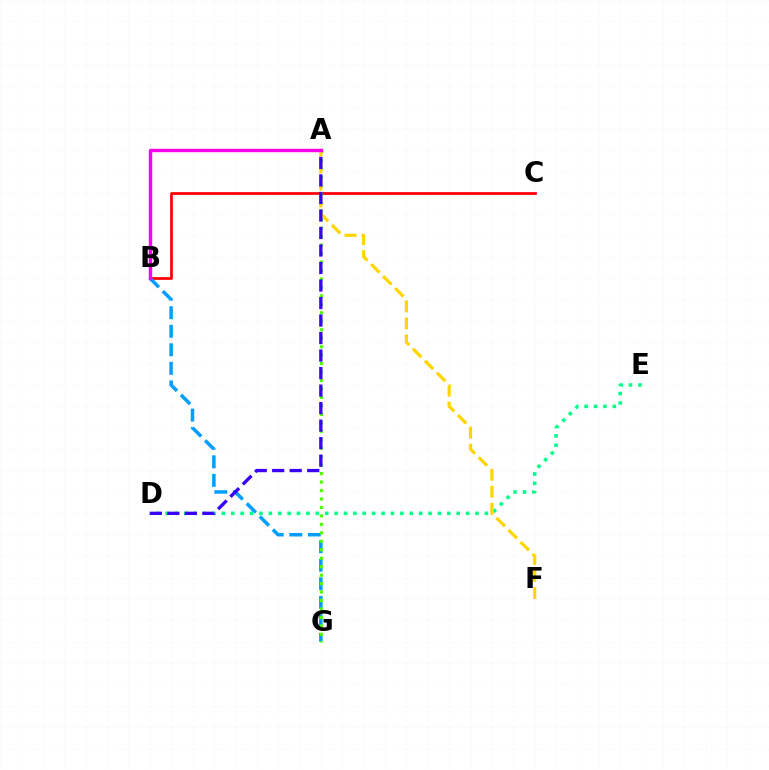{('B', 'C'): [{'color': '#ff0000', 'line_style': 'solid', 'thickness': 1.97}], ('D', 'E'): [{'color': '#00ff86', 'line_style': 'dotted', 'thickness': 2.55}], ('B', 'G'): [{'color': '#009eff', 'line_style': 'dashed', 'thickness': 2.52}], ('A', 'G'): [{'color': '#4fff00', 'line_style': 'dotted', 'thickness': 2.3}], ('A', 'F'): [{'color': '#ffd500', 'line_style': 'dashed', 'thickness': 2.31}], ('A', 'D'): [{'color': '#3700ff', 'line_style': 'dashed', 'thickness': 2.38}], ('A', 'B'): [{'color': '#ff00ed', 'line_style': 'solid', 'thickness': 2.47}]}